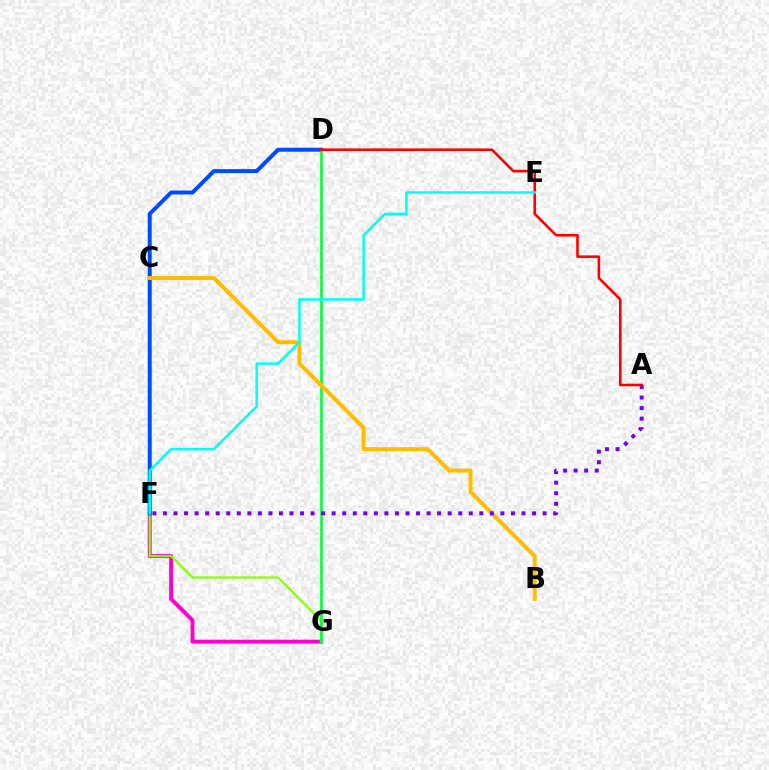{('F', 'G'): [{'color': '#ff00cf', 'line_style': 'solid', 'thickness': 2.83}, {'color': '#84ff00', 'line_style': 'solid', 'thickness': 1.55}], ('D', 'F'): [{'color': '#004bff', 'line_style': 'solid', 'thickness': 2.86}], ('D', 'G'): [{'color': '#00ff39', 'line_style': 'solid', 'thickness': 1.88}], ('B', 'C'): [{'color': '#ffbd00', 'line_style': 'solid', 'thickness': 2.86}], ('A', 'D'): [{'color': '#ff0000', 'line_style': 'solid', 'thickness': 1.87}], ('A', 'F'): [{'color': '#7200ff', 'line_style': 'dotted', 'thickness': 2.87}], ('E', 'F'): [{'color': '#00fff6', 'line_style': 'solid', 'thickness': 1.8}]}